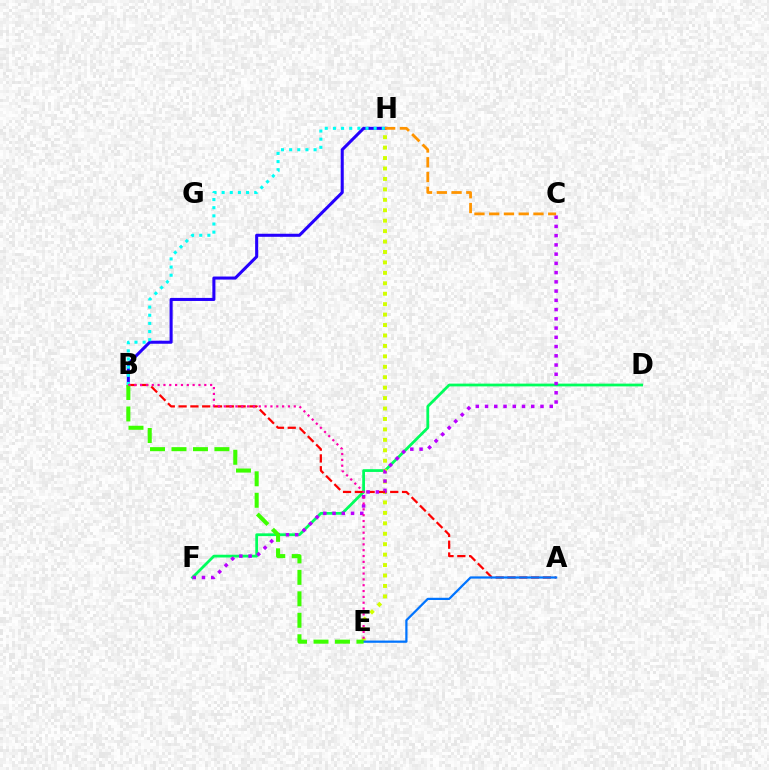{('D', 'F'): [{'color': '#00ff5c', 'line_style': 'solid', 'thickness': 1.99}], ('E', 'H'): [{'color': '#d1ff00', 'line_style': 'dotted', 'thickness': 2.84}], ('B', 'H'): [{'color': '#2500ff', 'line_style': 'solid', 'thickness': 2.2}, {'color': '#00fff6', 'line_style': 'dotted', 'thickness': 2.21}], ('A', 'B'): [{'color': '#ff0000', 'line_style': 'dashed', 'thickness': 1.6}], ('C', 'F'): [{'color': '#b900ff', 'line_style': 'dotted', 'thickness': 2.51}], ('A', 'E'): [{'color': '#0074ff', 'line_style': 'solid', 'thickness': 1.61}], ('B', 'E'): [{'color': '#3dff00', 'line_style': 'dashed', 'thickness': 2.92}, {'color': '#ff00ac', 'line_style': 'dotted', 'thickness': 1.59}], ('C', 'H'): [{'color': '#ff9400', 'line_style': 'dashed', 'thickness': 2.0}]}